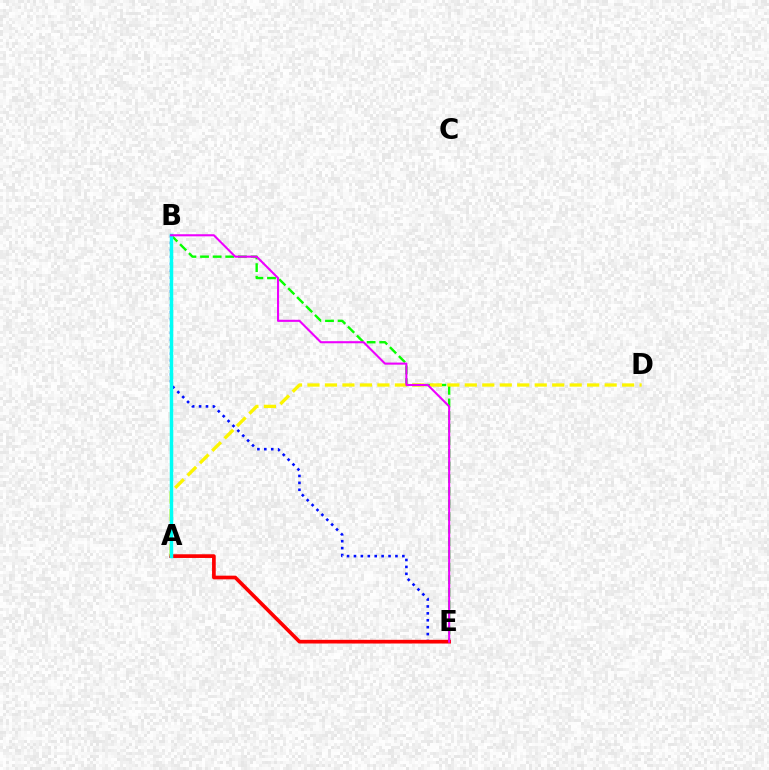{('B', 'E'): [{'color': '#08ff00', 'line_style': 'dashed', 'thickness': 1.71}, {'color': '#0010ff', 'line_style': 'dotted', 'thickness': 1.88}, {'color': '#ee00ff', 'line_style': 'solid', 'thickness': 1.51}], ('A', 'E'): [{'color': '#ff0000', 'line_style': 'solid', 'thickness': 2.65}], ('A', 'D'): [{'color': '#fcf500', 'line_style': 'dashed', 'thickness': 2.37}], ('A', 'B'): [{'color': '#00fff6', 'line_style': 'solid', 'thickness': 2.5}]}